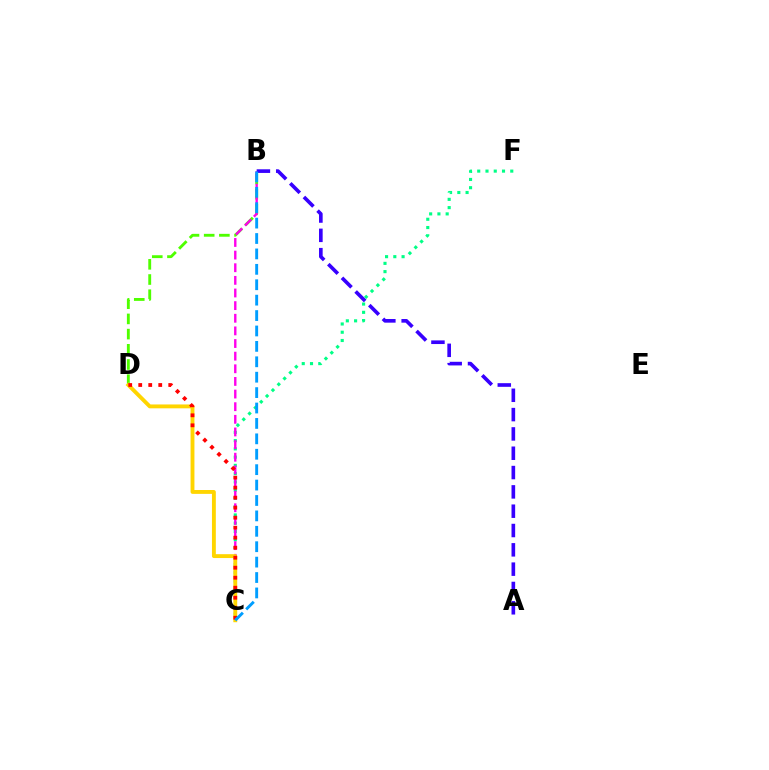{('C', 'F'): [{'color': '#00ff86', 'line_style': 'dotted', 'thickness': 2.24}], ('B', 'D'): [{'color': '#4fff00', 'line_style': 'dashed', 'thickness': 2.06}], ('B', 'C'): [{'color': '#ff00ed', 'line_style': 'dashed', 'thickness': 1.72}, {'color': '#009eff', 'line_style': 'dashed', 'thickness': 2.09}], ('C', 'D'): [{'color': '#ffd500', 'line_style': 'solid', 'thickness': 2.79}, {'color': '#ff0000', 'line_style': 'dotted', 'thickness': 2.72}], ('A', 'B'): [{'color': '#3700ff', 'line_style': 'dashed', 'thickness': 2.62}]}